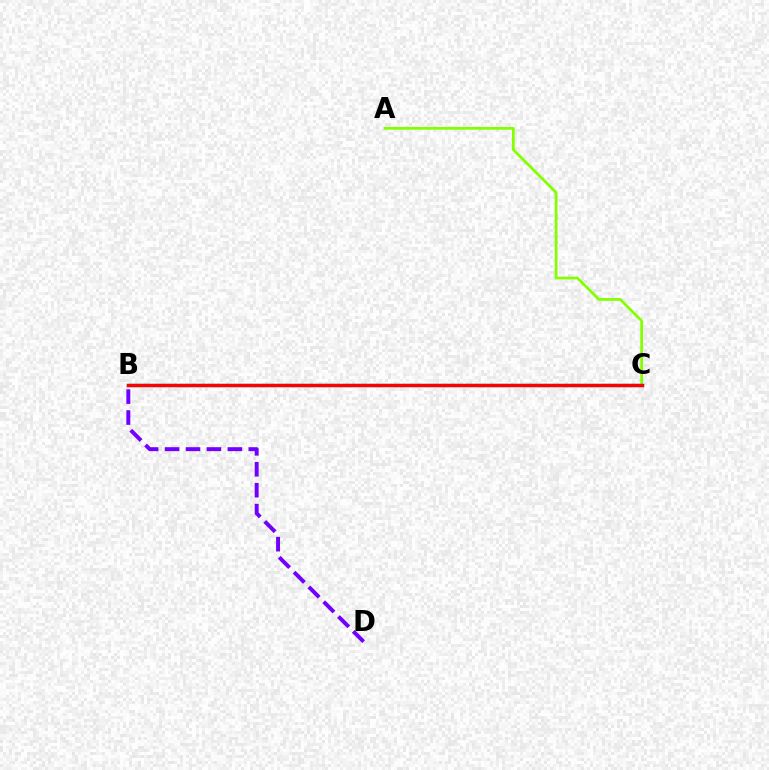{('A', 'C'): [{'color': '#84ff00', 'line_style': 'solid', 'thickness': 1.99}], ('B', 'C'): [{'color': '#00fff6', 'line_style': 'solid', 'thickness': 2.48}, {'color': '#ff0000', 'line_style': 'solid', 'thickness': 2.46}], ('B', 'D'): [{'color': '#7200ff', 'line_style': 'dashed', 'thickness': 2.84}]}